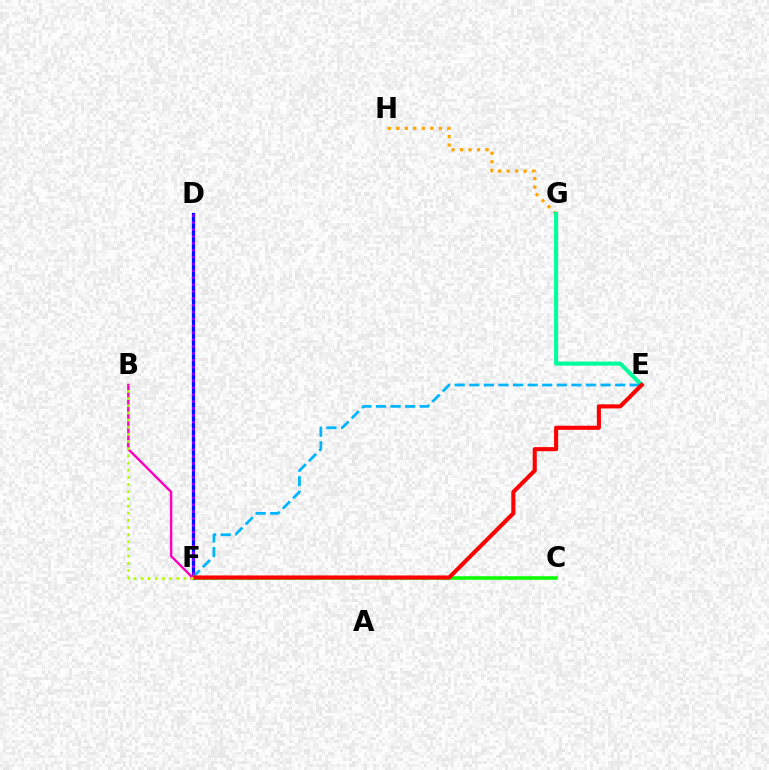{('G', 'H'): [{'color': '#ffa500', 'line_style': 'dotted', 'thickness': 2.31}], ('E', 'G'): [{'color': '#00ff9d', 'line_style': 'solid', 'thickness': 2.93}], ('D', 'F'): [{'color': '#0010ff', 'line_style': 'solid', 'thickness': 2.36}, {'color': '#9b00ff', 'line_style': 'dotted', 'thickness': 1.87}], ('E', 'F'): [{'color': '#00b5ff', 'line_style': 'dashed', 'thickness': 1.98}, {'color': '#ff0000', 'line_style': 'solid', 'thickness': 2.94}], ('C', 'F'): [{'color': '#08ff00', 'line_style': 'solid', 'thickness': 2.54}], ('B', 'F'): [{'color': '#ff00bd', 'line_style': 'solid', 'thickness': 1.74}, {'color': '#b3ff00', 'line_style': 'dotted', 'thickness': 1.95}]}